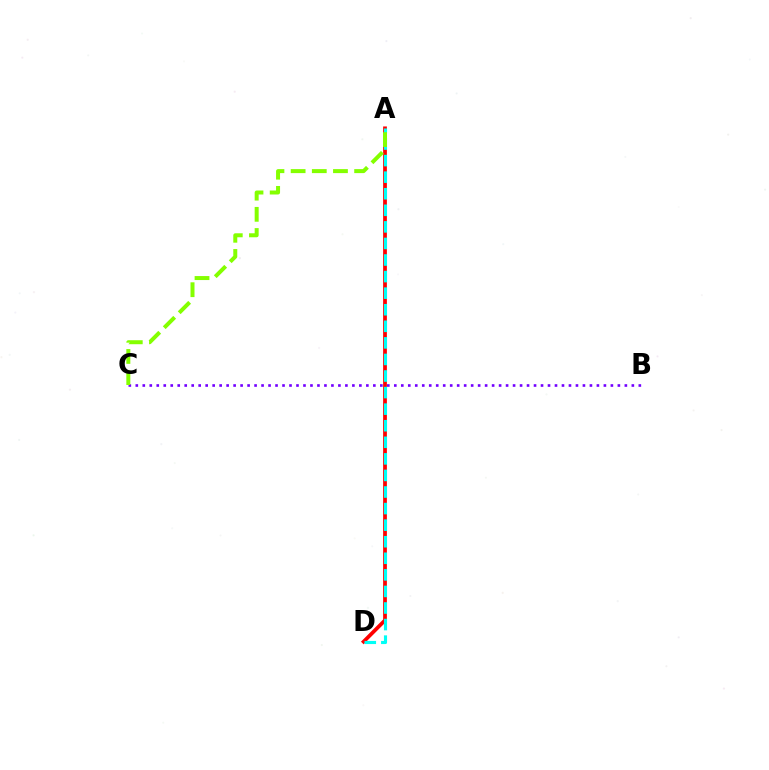{('A', 'D'): [{'color': '#ff0000', 'line_style': 'solid', 'thickness': 2.7}, {'color': '#00fff6', 'line_style': 'dashed', 'thickness': 2.25}], ('B', 'C'): [{'color': '#7200ff', 'line_style': 'dotted', 'thickness': 1.9}], ('A', 'C'): [{'color': '#84ff00', 'line_style': 'dashed', 'thickness': 2.88}]}